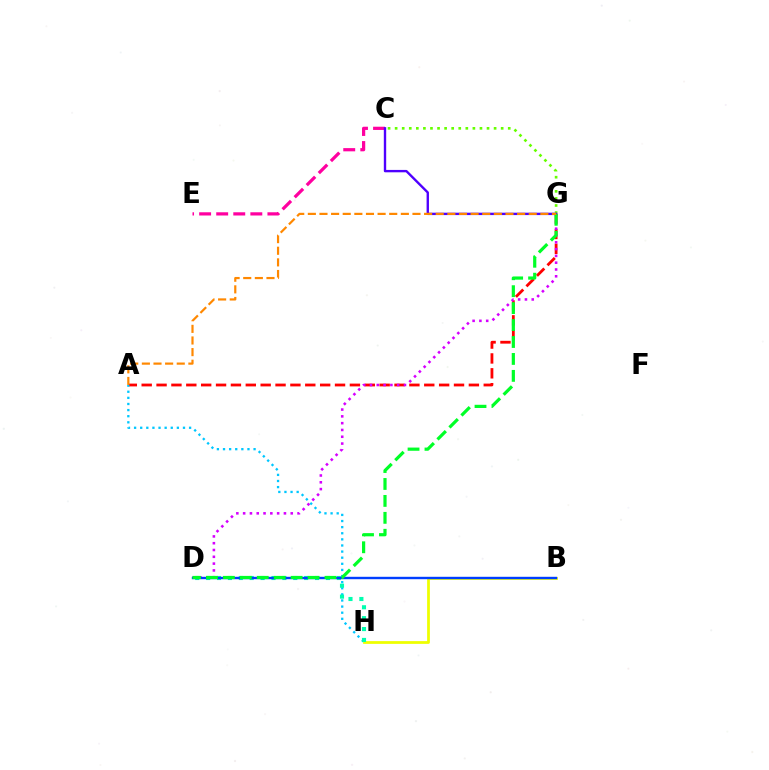{('A', 'G'): [{'color': '#ff0000', 'line_style': 'dashed', 'thickness': 2.02}, {'color': '#ff8800', 'line_style': 'dashed', 'thickness': 1.58}], ('C', 'E'): [{'color': '#ff00a0', 'line_style': 'dashed', 'thickness': 2.32}], ('A', 'H'): [{'color': '#00c7ff', 'line_style': 'dotted', 'thickness': 1.66}], ('C', 'G'): [{'color': '#66ff00', 'line_style': 'dotted', 'thickness': 1.92}, {'color': '#4f00ff', 'line_style': 'solid', 'thickness': 1.71}], ('B', 'H'): [{'color': '#eeff00', 'line_style': 'solid', 'thickness': 1.99}], ('D', 'H'): [{'color': '#00ffaf', 'line_style': 'dotted', 'thickness': 2.96}], ('D', 'G'): [{'color': '#d600ff', 'line_style': 'dotted', 'thickness': 1.85}, {'color': '#00ff27', 'line_style': 'dashed', 'thickness': 2.3}], ('B', 'D'): [{'color': '#003fff', 'line_style': 'solid', 'thickness': 1.73}]}